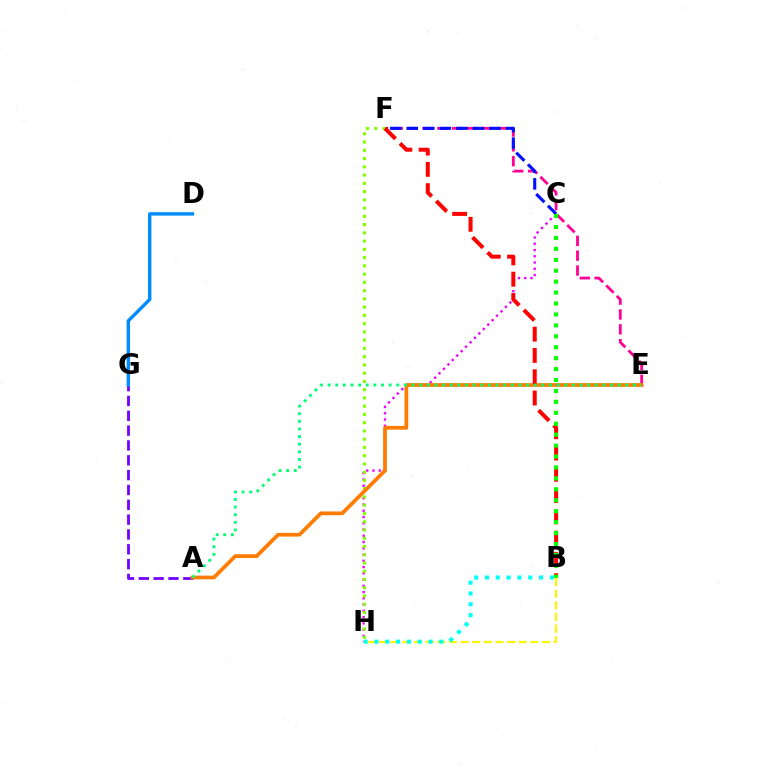{('E', 'F'): [{'color': '#ff0094', 'line_style': 'dashed', 'thickness': 2.02}], ('A', 'G'): [{'color': '#7200ff', 'line_style': 'dashed', 'thickness': 2.02}], ('D', 'G'): [{'color': '#008cff', 'line_style': 'solid', 'thickness': 2.45}], ('C', 'H'): [{'color': '#ee00ff', 'line_style': 'dotted', 'thickness': 1.7}], ('B', 'H'): [{'color': '#fcf500', 'line_style': 'dashed', 'thickness': 1.58}, {'color': '#00fff6', 'line_style': 'dotted', 'thickness': 2.94}], ('F', 'H'): [{'color': '#84ff00', 'line_style': 'dotted', 'thickness': 2.24}], ('C', 'F'): [{'color': '#0010ff', 'line_style': 'dashed', 'thickness': 2.25}], ('A', 'E'): [{'color': '#ff7c00', 'line_style': 'solid', 'thickness': 2.69}, {'color': '#00ff74', 'line_style': 'dotted', 'thickness': 2.07}], ('B', 'F'): [{'color': '#ff0000', 'line_style': 'dashed', 'thickness': 2.89}], ('B', 'C'): [{'color': '#08ff00', 'line_style': 'dotted', 'thickness': 2.97}]}